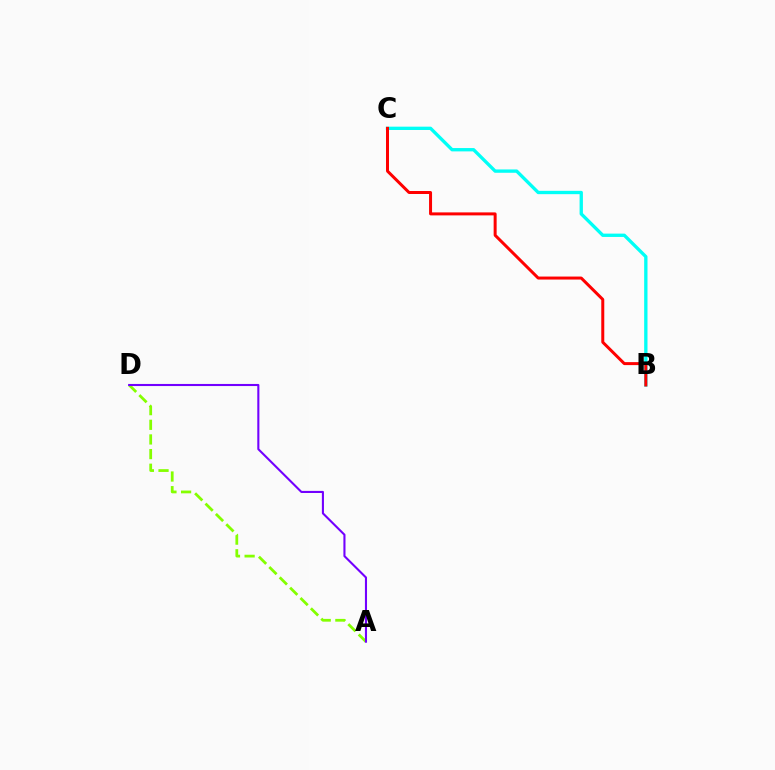{('A', 'D'): [{'color': '#84ff00', 'line_style': 'dashed', 'thickness': 1.99}, {'color': '#7200ff', 'line_style': 'solid', 'thickness': 1.51}], ('B', 'C'): [{'color': '#00fff6', 'line_style': 'solid', 'thickness': 2.4}, {'color': '#ff0000', 'line_style': 'solid', 'thickness': 2.15}]}